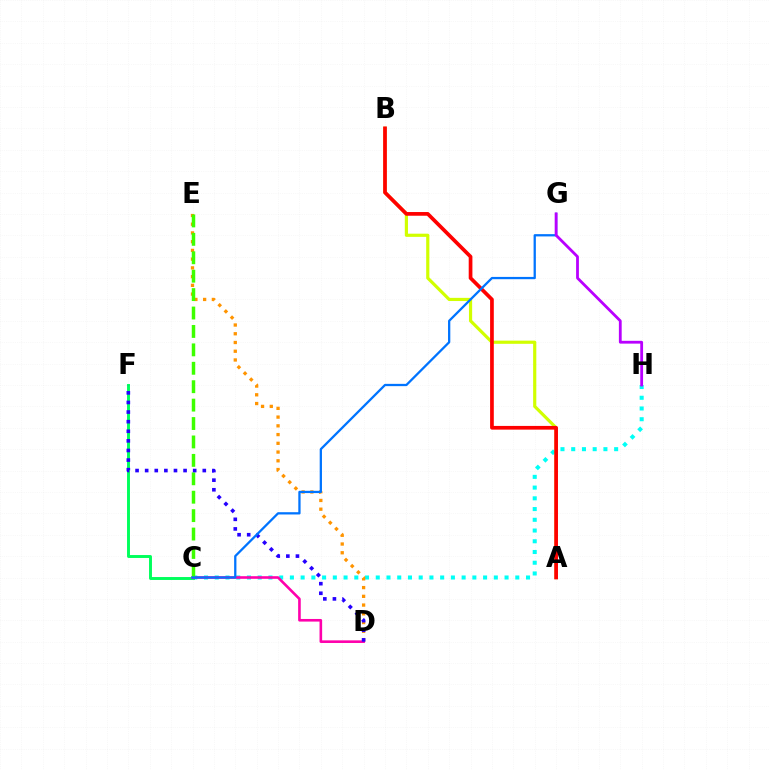{('C', 'H'): [{'color': '#00fff6', 'line_style': 'dotted', 'thickness': 2.92}], ('C', 'F'): [{'color': '#00ff5c', 'line_style': 'solid', 'thickness': 2.11}], ('D', 'E'): [{'color': '#ff9400', 'line_style': 'dotted', 'thickness': 2.37}], ('C', 'D'): [{'color': '#ff00ac', 'line_style': 'solid', 'thickness': 1.88}], ('C', 'E'): [{'color': '#3dff00', 'line_style': 'dashed', 'thickness': 2.5}], ('A', 'B'): [{'color': '#d1ff00', 'line_style': 'solid', 'thickness': 2.29}, {'color': '#ff0000', 'line_style': 'solid', 'thickness': 2.67}], ('D', 'F'): [{'color': '#2500ff', 'line_style': 'dotted', 'thickness': 2.61}], ('C', 'G'): [{'color': '#0074ff', 'line_style': 'solid', 'thickness': 1.64}], ('G', 'H'): [{'color': '#b900ff', 'line_style': 'solid', 'thickness': 2.02}]}